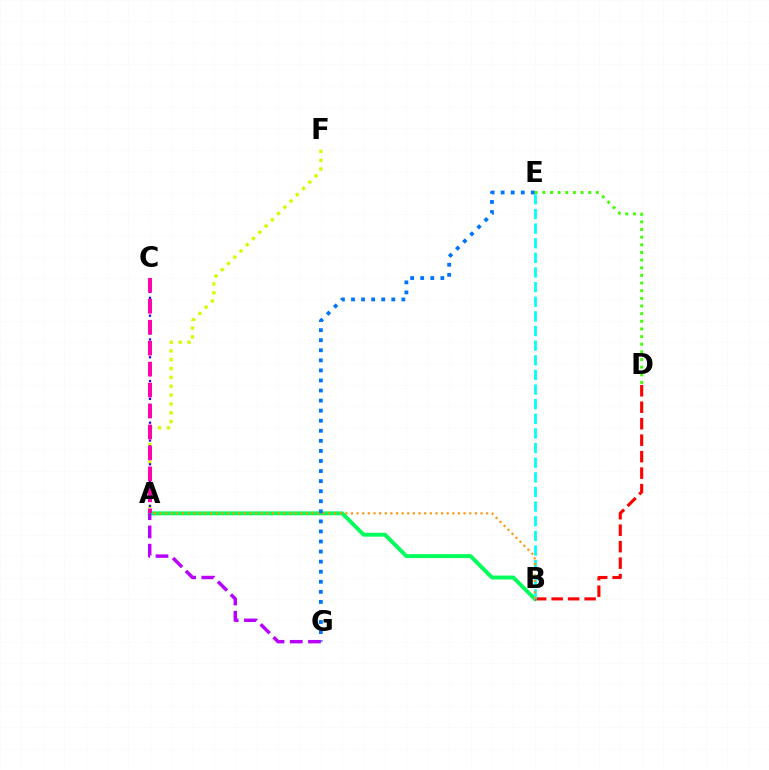{('A', 'F'): [{'color': '#d1ff00', 'line_style': 'dotted', 'thickness': 2.4}], ('D', 'E'): [{'color': '#3dff00', 'line_style': 'dotted', 'thickness': 2.08}], ('A', 'B'): [{'color': '#00ff5c', 'line_style': 'solid', 'thickness': 2.82}, {'color': '#ff9400', 'line_style': 'dotted', 'thickness': 1.53}], ('A', 'C'): [{'color': '#2500ff', 'line_style': 'dotted', 'thickness': 1.62}, {'color': '#ff00ac', 'line_style': 'dashed', 'thickness': 2.85}], ('B', 'D'): [{'color': '#ff0000', 'line_style': 'dashed', 'thickness': 2.24}], ('E', 'G'): [{'color': '#0074ff', 'line_style': 'dotted', 'thickness': 2.73}], ('B', 'E'): [{'color': '#00fff6', 'line_style': 'dashed', 'thickness': 1.99}], ('A', 'G'): [{'color': '#b900ff', 'line_style': 'dashed', 'thickness': 2.48}]}